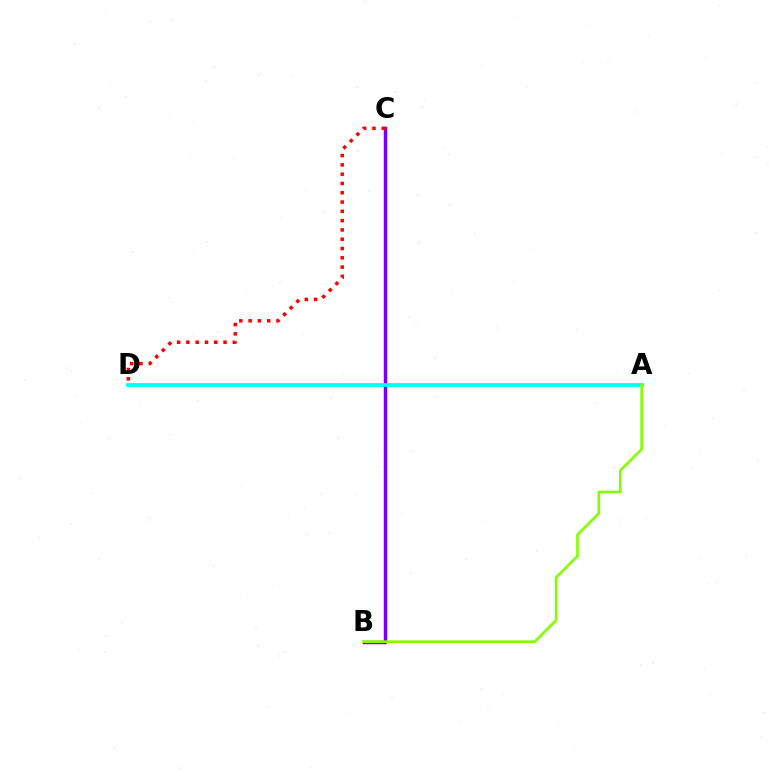{('B', 'C'): [{'color': '#7200ff', 'line_style': 'solid', 'thickness': 2.5}], ('A', 'D'): [{'color': '#00fff6', 'line_style': 'solid', 'thickness': 2.68}], ('A', 'B'): [{'color': '#84ff00', 'line_style': 'solid', 'thickness': 1.92}], ('C', 'D'): [{'color': '#ff0000', 'line_style': 'dotted', 'thickness': 2.52}]}